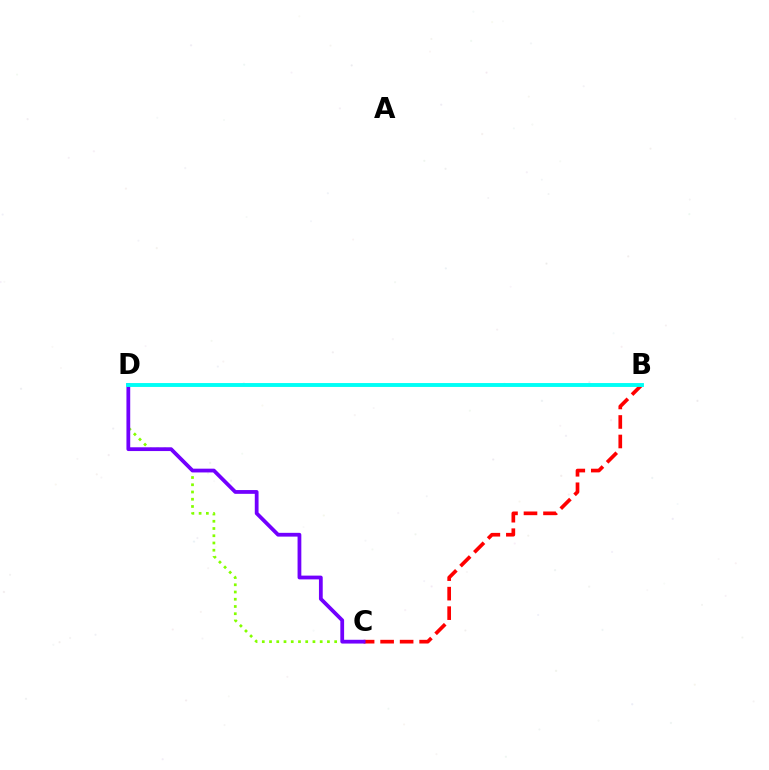{('B', 'C'): [{'color': '#ff0000', 'line_style': 'dashed', 'thickness': 2.65}], ('C', 'D'): [{'color': '#84ff00', 'line_style': 'dotted', 'thickness': 1.97}, {'color': '#7200ff', 'line_style': 'solid', 'thickness': 2.72}], ('B', 'D'): [{'color': '#00fff6', 'line_style': 'solid', 'thickness': 2.8}]}